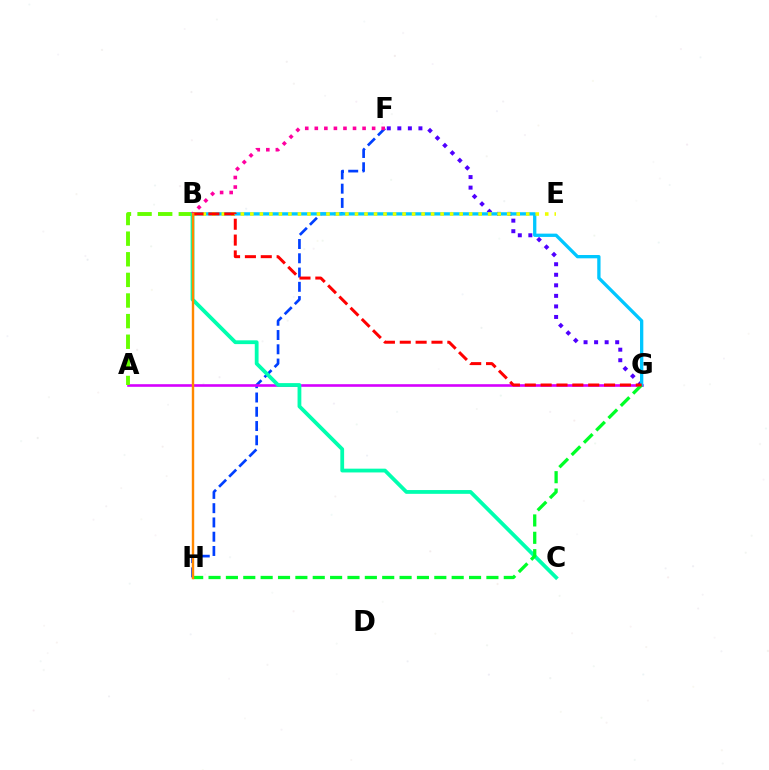{('F', 'H'): [{'color': '#003fff', 'line_style': 'dashed', 'thickness': 1.94}], ('F', 'G'): [{'color': '#4f00ff', 'line_style': 'dotted', 'thickness': 2.87}], ('A', 'G'): [{'color': '#d600ff', 'line_style': 'solid', 'thickness': 1.89}], ('B', 'G'): [{'color': '#00c7ff', 'line_style': 'solid', 'thickness': 2.38}, {'color': '#ff0000', 'line_style': 'dashed', 'thickness': 2.15}], ('A', 'B'): [{'color': '#66ff00', 'line_style': 'dashed', 'thickness': 2.8}], ('B', 'C'): [{'color': '#00ffaf', 'line_style': 'solid', 'thickness': 2.72}], ('G', 'H'): [{'color': '#00ff27', 'line_style': 'dashed', 'thickness': 2.36}], ('B', 'E'): [{'color': '#eeff00', 'line_style': 'dotted', 'thickness': 2.58}], ('B', 'F'): [{'color': '#ff00a0', 'line_style': 'dotted', 'thickness': 2.6}], ('B', 'H'): [{'color': '#ff8800', 'line_style': 'solid', 'thickness': 1.73}]}